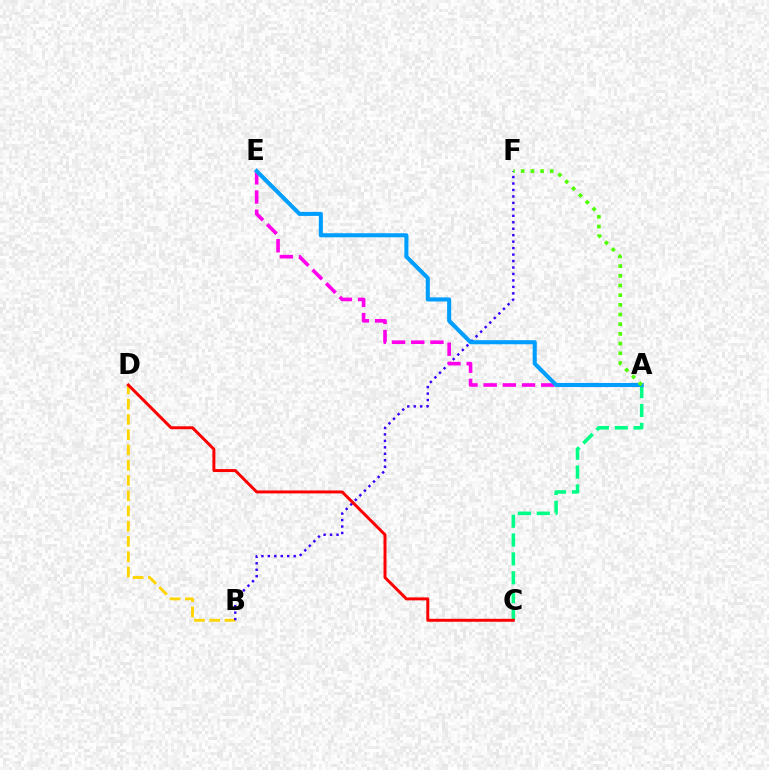{('B', 'D'): [{'color': '#ffd500', 'line_style': 'dashed', 'thickness': 2.07}], ('A', 'C'): [{'color': '#00ff86', 'line_style': 'dashed', 'thickness': 2.56}], ('B', 'F'): [{'color': '#3700ff', 'line_style': 'dotted', 'thickness': 1.76}], ('A', 'E'): [{'color': '#ff00ed', 'line_style': 'dashed', 'thickness': 2.61}, {'color': '#009eff', 'line_style': 'solid', 'thickness': 2.93}], ('C', 'D'): [{'color': '#ff0000', 'line_style': 'solid', 'thickness': 2.14}], ('A', 'F'): [{'color': '#4fff00', 'line_style': 'dotted', 'thickness': 2.63}]}